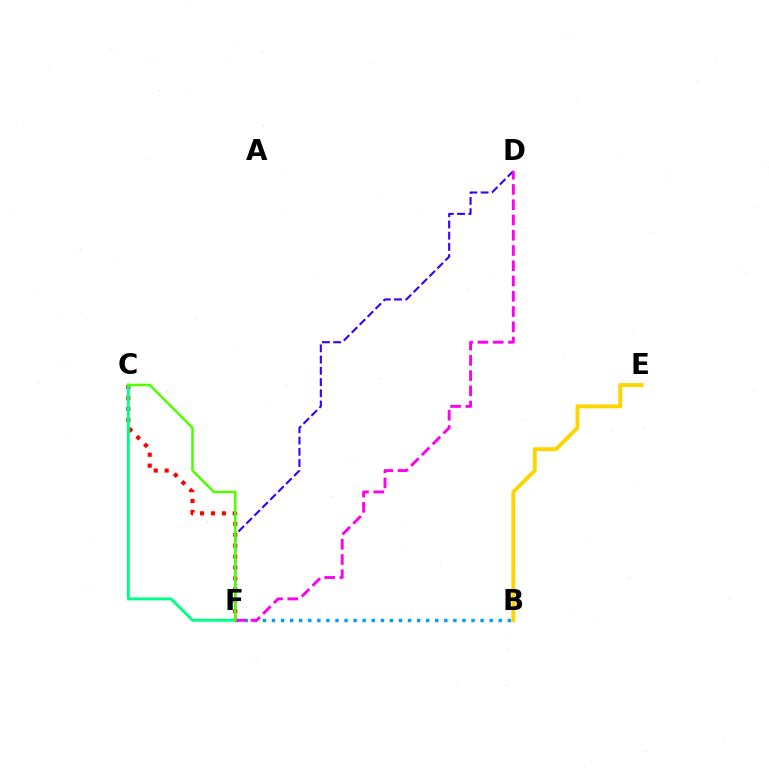{('D', 'F'): [{'color': '#3700ff', 'line_style': 'dashed', 'thickness': 1.53}, {'color': '#ff00ed', 'line_style': 'dashed', 'thickness': 2.07}], ('C', 'F'): [{'color': '#ff0000', 'line_style': 'dotted', 'thickness': 2.97}, {'color': '#00ff86', 'line_style': 'solid', 'thickness': 2.1}, {'color': '#4fff00', 'line_style': 'solid', 'thickness': 1.82}], ('B', 'F'): [{'color': '#009eff', 'line_style': 'dotted', 'thickness': 2.46}], ('B', 'E'): [{'color': '#ffd500', 'line_style': 'solid', 'thickness': 2.81}]}